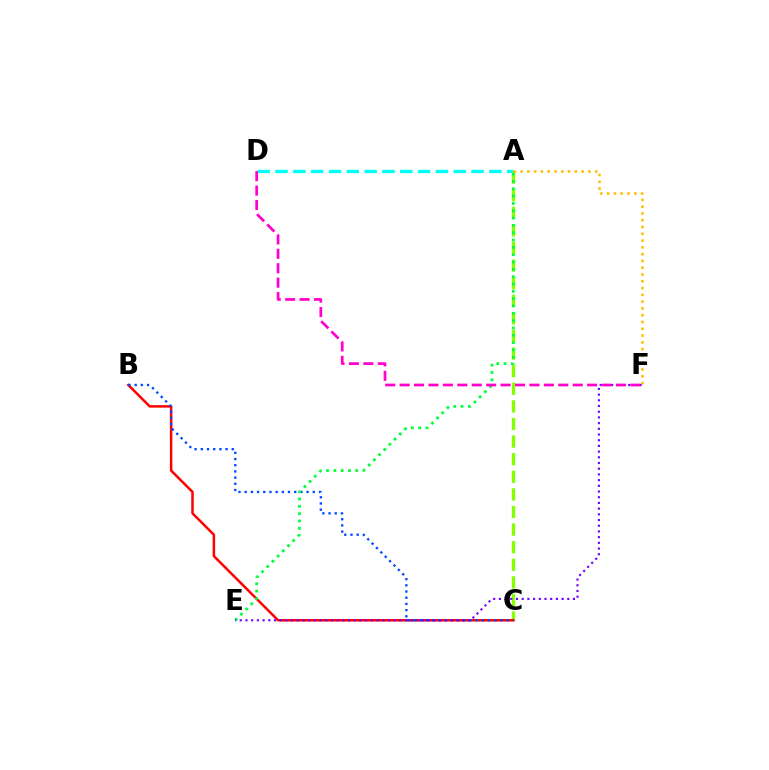{('A', 'D'): [{'color': '#00fff6', 'line_style': 'dashed', 'thickness': 2.42}], ('A', 'C'): [{'color': '#84ff00', 'line_style': 'dashed', 'thickness': 2.39}], ('B', 'C'): [{'color': '#ff0000', 'line_style': 'solid', 'thickness': 1.8}, {'color': '#004bff', 'line_style': 'dotted', 'thickness': 1.68}], ('A', 'F'): [{'color': '#ffbd00', 'line_style': 'dotted', 'thickness': 1.84}], ('A', 'E'): [{'color': '#00ff39', 'line_style': 'dotted', 'thickness': 1.99}], ('E', 'F'): [{'color': '#7200ff', 'line_style': 'dotted', 'thickness': 1.55}], ('D', 'F'): [{'color': '#ff00cf', 'line_style': 'dashed', 'thickness': 1.96}]}